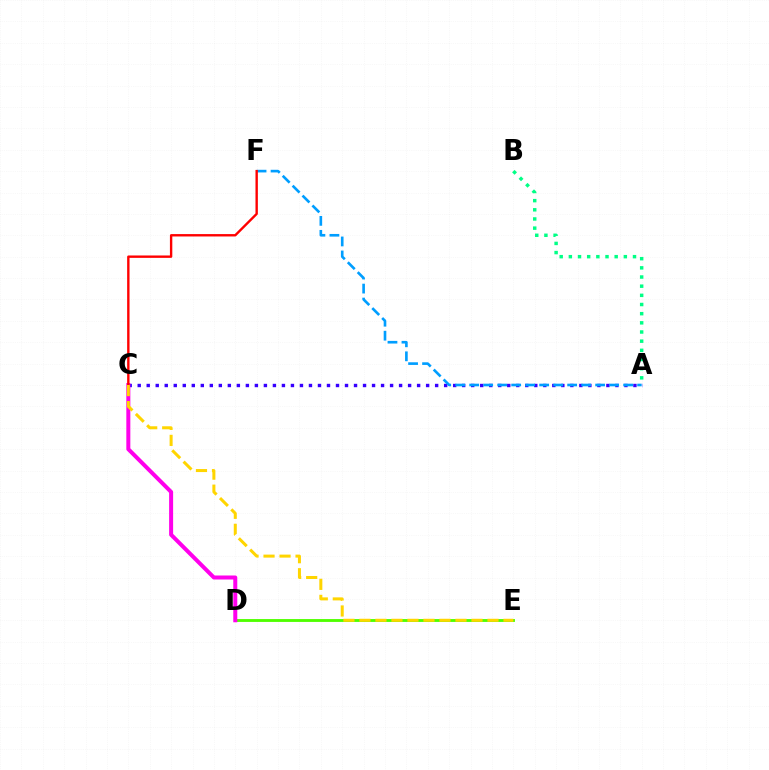{('D', 'E'): [{'color': '#4fff00', 'line_style': 'solid', 'thickness': 2.06}], ('A', 'C'): [{'color': '#3700ff', 'line_style': 'dotted', 'thickness': 2.45}], ('A', 'F'): [{'color': '#009eff', 'line_style': 'dashed', 'thickness': 1.9}], ('C', 'D'): [{'color': '#ff00ed', 'line_style': 'solid', 'thickness': 2.88}], ('C', 'F'): [{'color': '#ff0000', 'line_style': 'solid', 'thickness': 1.72}], ('A', 'B'): [{'color': '#00ff86', 'line_style': 'dotted', 'thickness': 2.49}], ('C', 'E'): [{'color': '#ffd500', 'line_style': 'dashed', 'thickness': 2.17}]}